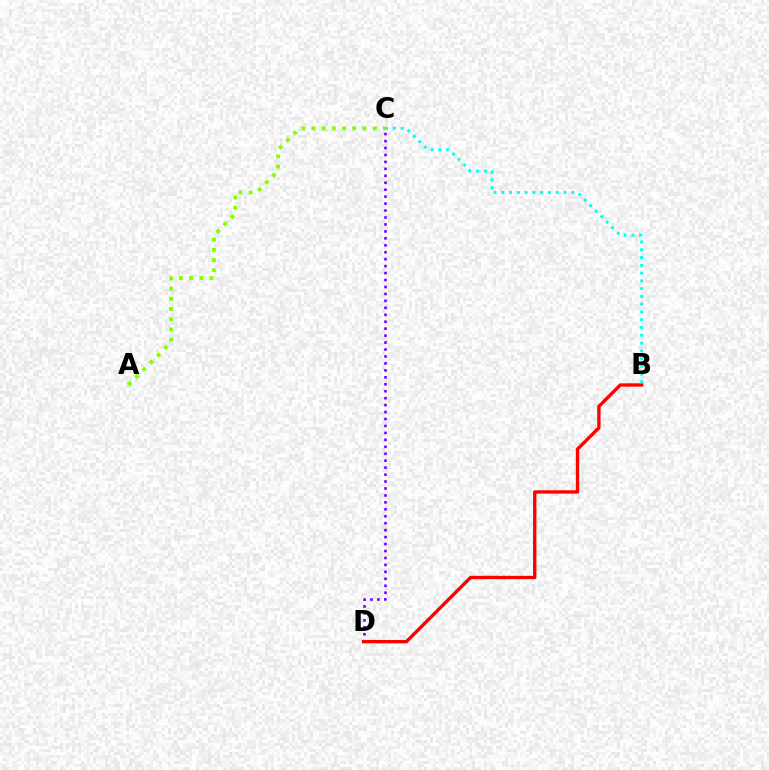{('A', 'C'): [{'color': '#84ff00', 'line_style': 'dotted', 'thickness': 2.77}], ('C', 'D'): [{'color': '#7200ff', 'line_style': 'dotted', 'thickness': 1.89}], ('B', 'D'): [{'color': '#ff0000', 'line_style': 'solid', 'thickness': 2.41}], ('B', 'C'): [{'color': '#00fff6', 'line_style': 'dotted', 'thickness': 2.11}]}